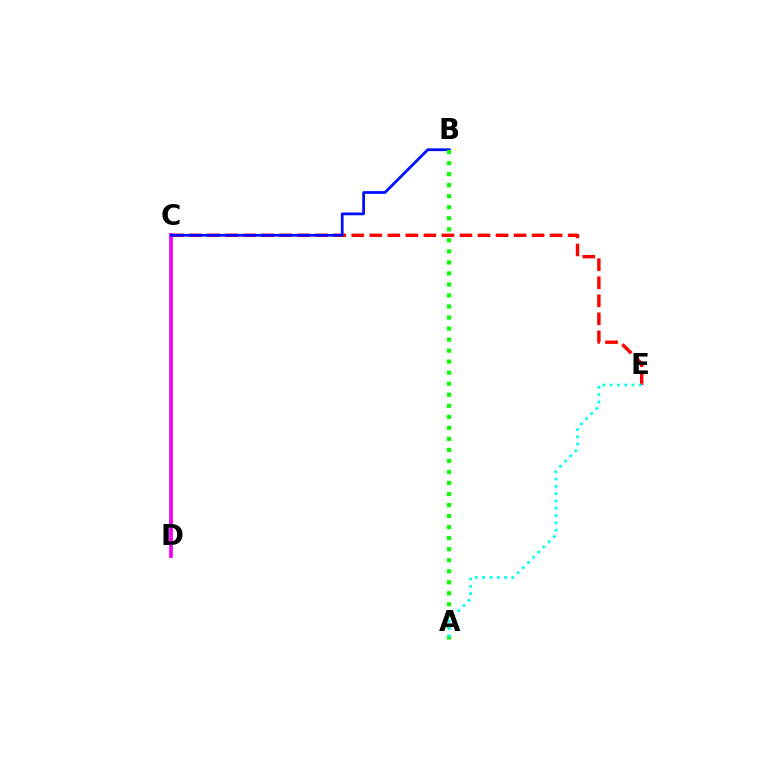{('C', 'D'): [{'color': '#fcf500', 'line_style': 'solid', 'thickness': 2.06}, {'color': '#ee00ff', 'line_style': 'solid', 'thickness': 2.65}], ('C', 'E'): [{'color': '#ff0000', 'line_style': 'dashed', 'thickness': 2.45}], ('B', 'C'): [{'color': '#0010ff', 'line_style': 'solid', 'thickness': 1.99}], ('A', 'B'): [{'color': '#08ff00', 'line_style': 'dotted', 'thickness': 3.0}], ('A', 'E'): [{'color': '#00fff6', 'line_style': 'dotted', 'thickness': 1.98}]}